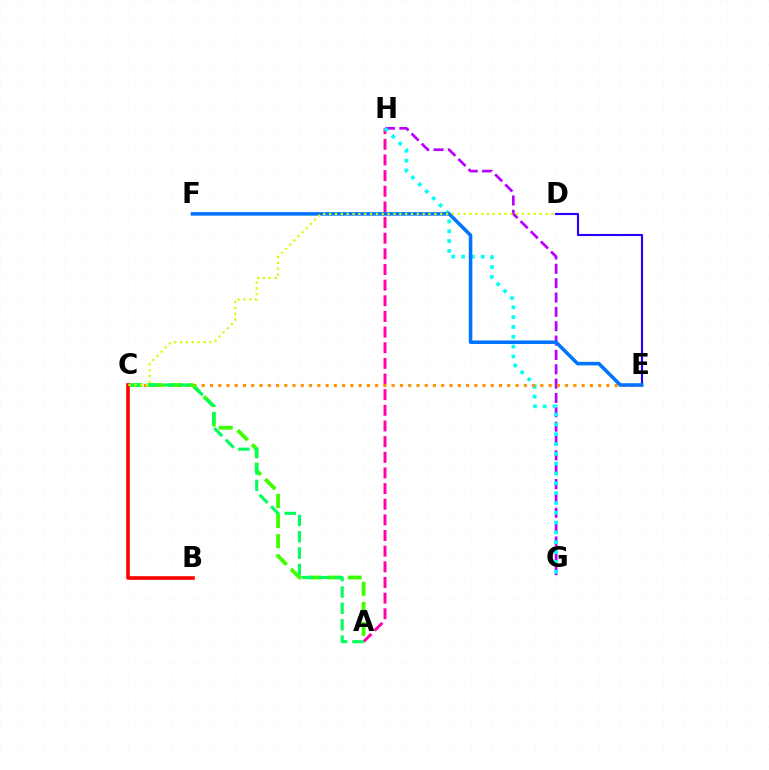{('G', 'H'): [{'color': '#b900ff', 'line_style': 'dashed', 'thickness': 1.95}, {'color': '#00fff6', 'line_style': 'dotted', 'thickness': 2.67}], ('A', 'H'): [{'color': '#ff00ac', 'line_style': 'dashed', 'thickness': 2.13}], ('D', 'E'): [{'color': '#2500ff', 'line_style': 'solid', 'thickness': 1.53}], ('C', 'E'): [{'color': '#ff9400', 'line_style': 'dotted', 'thickness': 2.24}], ('A', 'C'): [{'color': '#3dff00', 'line_style': 'dashed', 'thickness': 2.73}, {'color': '#00ff5c', 'line_style': 'dashed', 'thickness': 2.22}], ('B', 'C'): [{'color': '#ff0000', 'line_style': 'solid', 'thickness': 2.6}], ('E', 'F'): [{'color': '#0074ff', 'line_style': 'solid', 'thickness': 2.55}], ('C', 'D'): [{'color': '#d1ff00', 'line_style': 'dotted', 'thickness': 1.59}]}